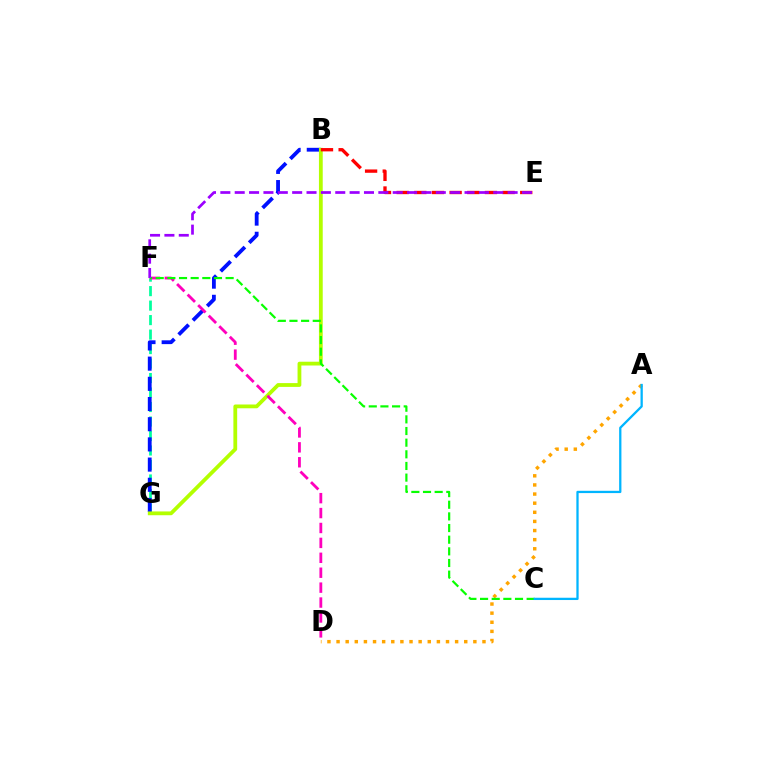{('A', 'D'): [{'color': '#ffa500', 'line_style': 'dotted', 'thickness': 2.48}], ('F', 'G'): [{'color': '#00ff9d', 'line_style': 'dashed', 'thickness': 1.97}], ('B', 'G'): [{'color': '#0010ff', 'line_style': 'dashed', 'thickness': 2.74}, {'color': '#b3ff00', 'line_style': 'solid', 'thickness': 2.73}], ('B', 'E'): [{'color': '#ff0000', 'line_style': 'dashed', 'thickness': 2.4}], ('D', 'F'): [{'color': '#ff00bd', 'line_style': 'dashed', 'thickness': 2.03}], ('C', 'F'): [{'color': '#08ff00', 'line_style': 'dashed', 'thickness': 1.58}], ('A', 'C'): [{'color': '#00b5ff', 'line_style': 'solid', 'thickness': 1.64}], ('E', 'F'): [{'color': '#9b00ff', 'line_style': 'dashed', 'thickness': 1.95}]}